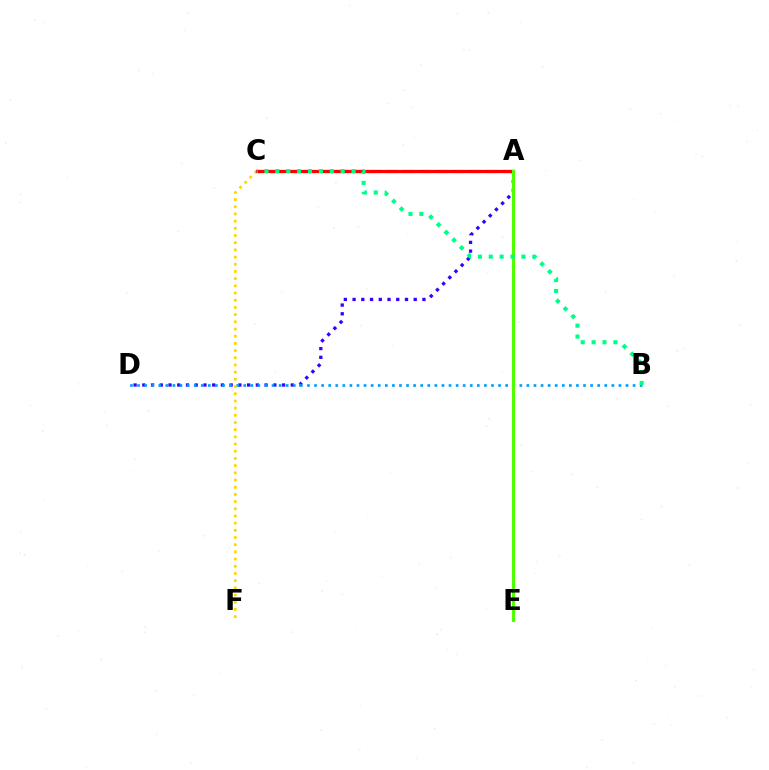{('A', 'D'): [{'color': '#3700ff', 'line_style': 'dotted', 'thickness': 2.37}], ('A', 'C'): [{'color': '#ff00ed', 'line_style': 'dashed', 'thickness': 2.25}, {'color': '#ff0000', 'line_style': 'solid', 'thickness': 2.31}], ('B', 'D'): [{'color': '#009eff', 'line_style': 'dotted', 'thickness': 1.92}], ('C', 'F'): [{'color': '#ffd500', 'line_style': 'dotted', 'thickness': 1.95}], ('A', 'E'): [{'color': '#4fff00', 'line_style': 'solid', 'thickness': 2.22}], ('B', 'C'): [{'color': '#00ff86', 'line_style': 'dotted', 'thickness': 2.96}]}